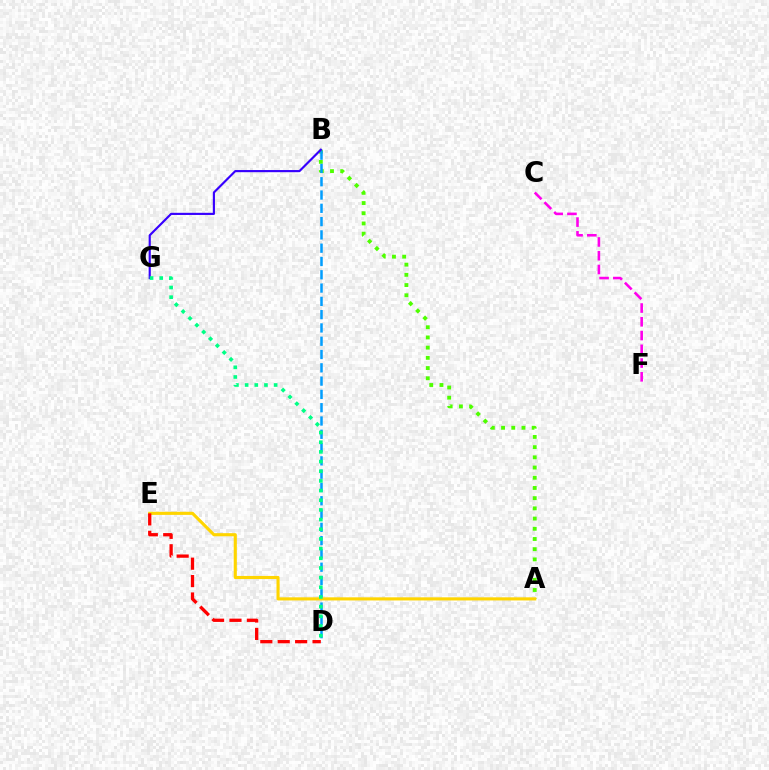{('A', 'B'): [{'color': '#4fff00', 'line_style': 'dotted', 'thickness': 2.77}], ('B', 'D'): [{'color': '#009eff', 'line_style': 'dashed', 'thickness': 1.81}], ('B', 'G'): [{'color': '#3700ff', 'line_style': 'solid', 'thickness': 1.55}], ('A', 'E'): [{'color': '#ffd500', 'line_style': 'solid', 'thickness': 2.24}], ('D', 'G'): [{'color': '#00ff86', 'line_style': 'dotted', 'thickness': 2.63}], ('C', 'F'): [{'color': '#ff00ed', 'line_style': 'dashed', 'thickness': 1.87}], ('D', 'E'): [{'color': '#ff0000', 'line_style': 'dashed', 'thickness': 2.37}]}